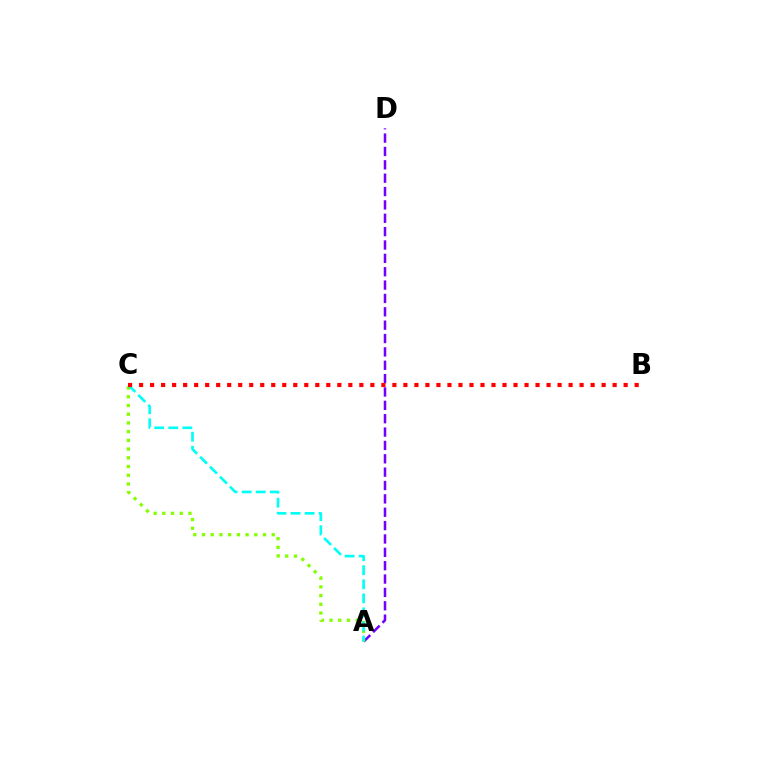{('A', 'D'): [{'color': '#7200ff', 'line_style': 'dashed', 'thickness': 1.82}], ('A', 'C'): [{'color': '#84ff00', 'line_style': 'dotted', 'thickness': 2.37}, {'color': '#00fff6', 'line_style': 'dashed', 'thickness': 1.91}], ('B', 'C'): [{'color': '#ff0000', 'line_style': 'dotted', 'thickness': 2.99}]}